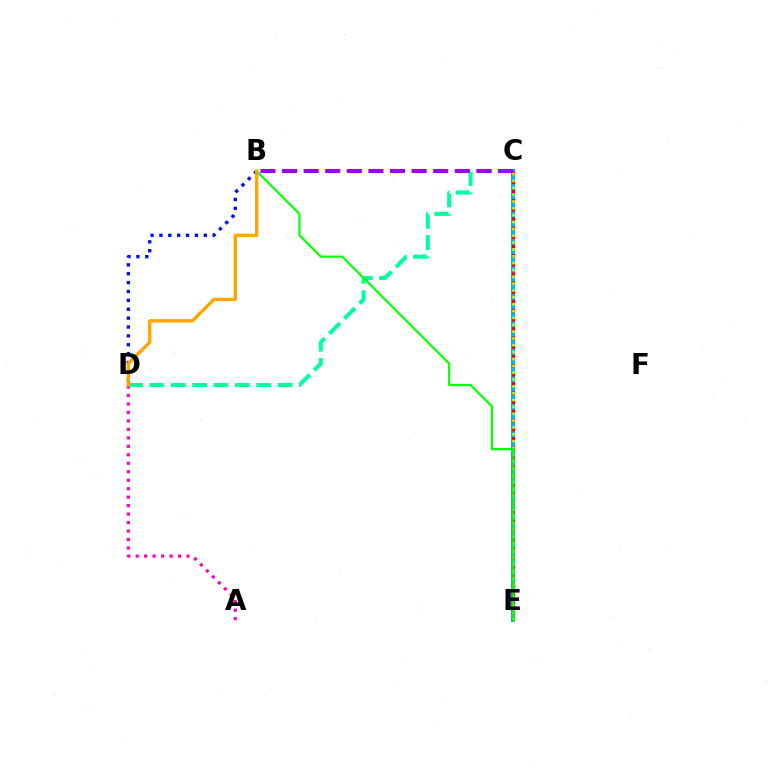{('C', 'D'): [{'color': '#00ff9d', 'line_style': 'dashed', 'thickness': 2.9}], ('C', 'E'): [{'color': '#00b5ff', 'line_style': 'solid', 'thickness': 2.92}, {'color': '#ff0000', 'line_style': 'dotted', 'thickness': 2.49}, {'color': '#b3ff00', 'line_style': 'dotted', 'thickness': 1.86}], ('B', 'C'): [{'color': '#9b00ff', 'line_style': 'dashed', 'thickness': 2.93}], ('B', 'D'): [{'color': '#0010ff', 'line_style': 'dotted', 'thickness': 2.41}, {'color': '#ffa500', 'line_style': 'solid', 'thickness': 2.39}], ('B', 'E'): [{'color': '#08ff00', 'line_style': 'solid', 'thickness': 1.57}], ('A', 'D'): [{'color': '#ff00bd', 'line_style': 'dotted', 'thickness': 2.3}]}